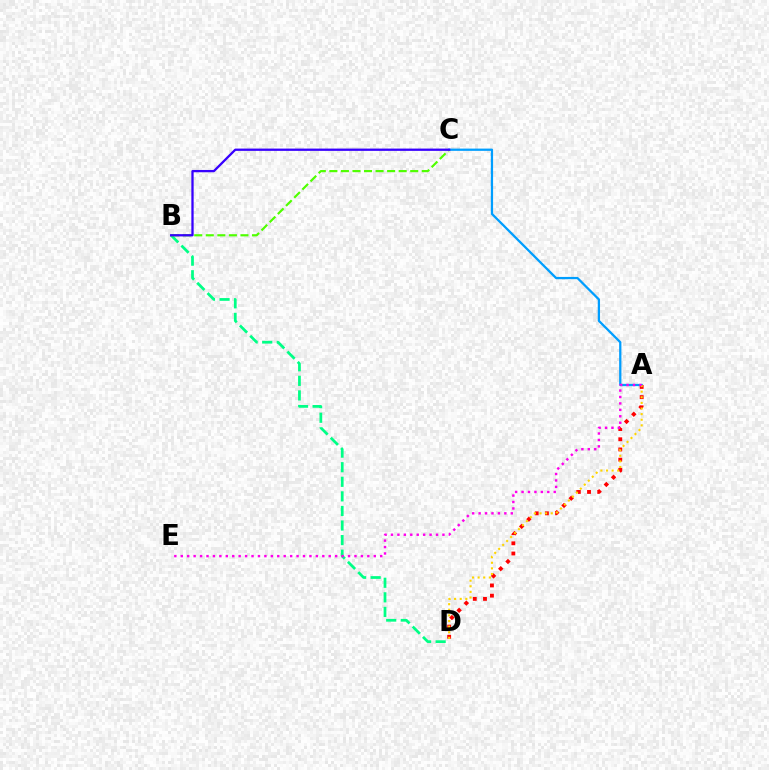{('A', 'C'): [{'color': '#009eff', 'line_style': 'solid', 'thickness': 1.63}], ('B', 'D'): [{'color': '#00ff86', 'line_style': 'dashed', 'thickness': 1.98}], ('A', 'D'): [{'color': '#ff0000', 'line_style': 'dotted', 'thickness': 2.77}, {'color': '#ffd500', 'line_style': 'dotted', 'thickness': 1.52}], ('A', 'E'): [{'color': '#ff00ed', 'line_style': 'dotted', 'thickness': 1.75}], ('B', 'C'): [{'color': '#4fff00', 'line_style': 'dashed', 'thickness': 1.57}, {'color': '#3700ff', 'line_style': 'solid', 'thickness': 1.65}]}